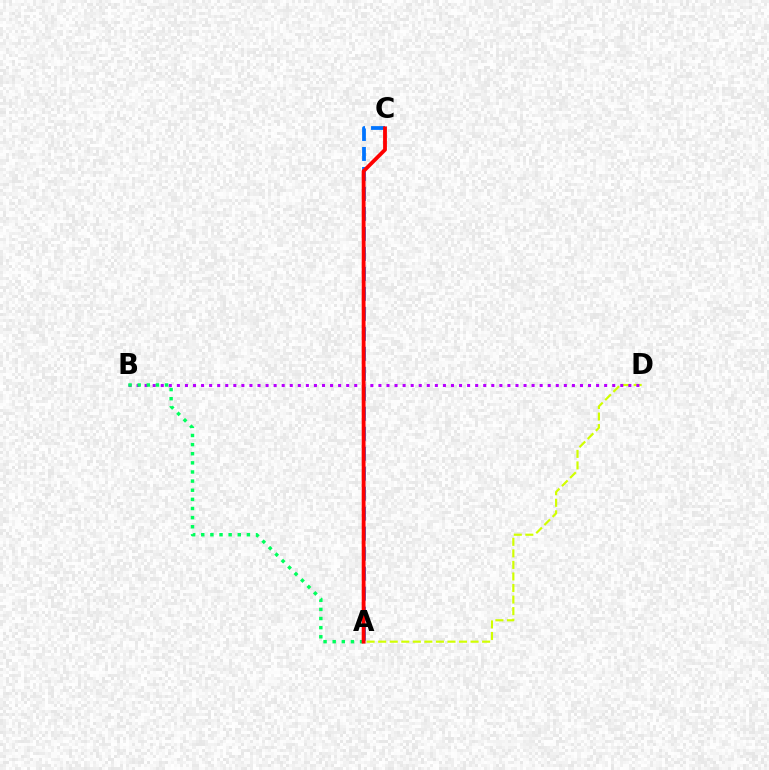{('A', 'D'): [{'color': '#d1ff00', 'line_style': 'dashed', 'thickness': 1.57}], ('B', 'D'): [{'color': '#b900ff', 'line_style': 'dotted', 'thickness': 2.19}], ('A', 'C'): [{'color': '#0074ff', 'line_style': 'dashed', 'thickness': 2.72}, {'color': '#ff0000', 'line_style': 'solid', 'thickness': 2.75}], ('A', 'B'): [{'color': '#00ff5c', 'line_style': 'dotted', 'thickness': 2.48}]}